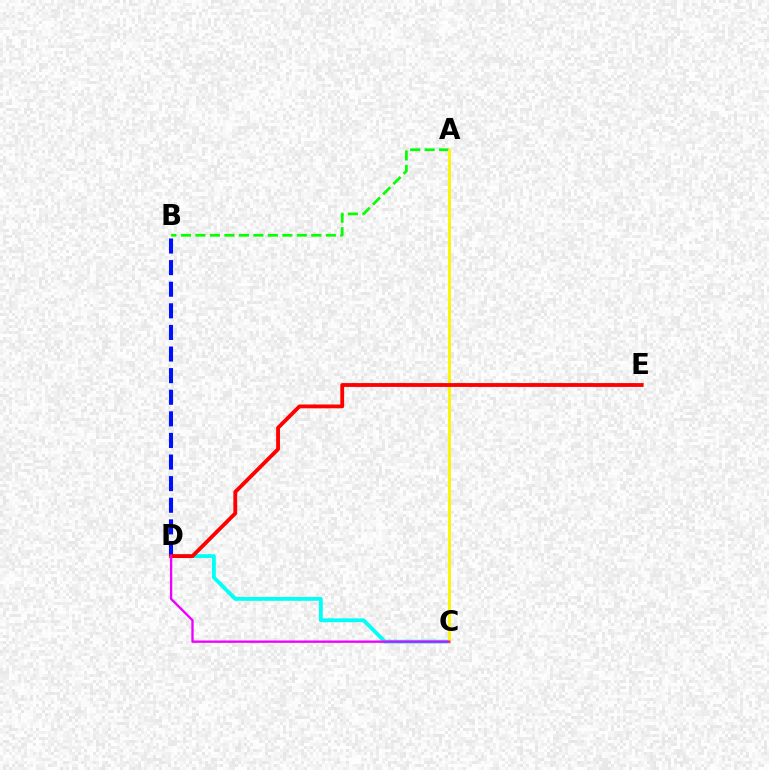{('C', 'D'): [{'color': '#00fff6', 'line_style': 'solid', 'thickness': 2.76}, {'color': '#ee00ff', 'line_style': 'solid', 'thickness': 1.68}], ('A', 'B'): [{'color': '#08ff00', 'line_style': 'dashed', 'thickness': 1.97}], ('B', 'D'): [{'color': '#0010ff', 'line_style': 'dashed', 'thickness': 2.93}], ('A', 'C'): [{'color': '#fcf500', 'line_style': 'solid', 'thickness': 2.04}], ('D', 'E'): [{'color': '#ff0000', 'line_style': 'solid', 'thickness': 2.76}]}